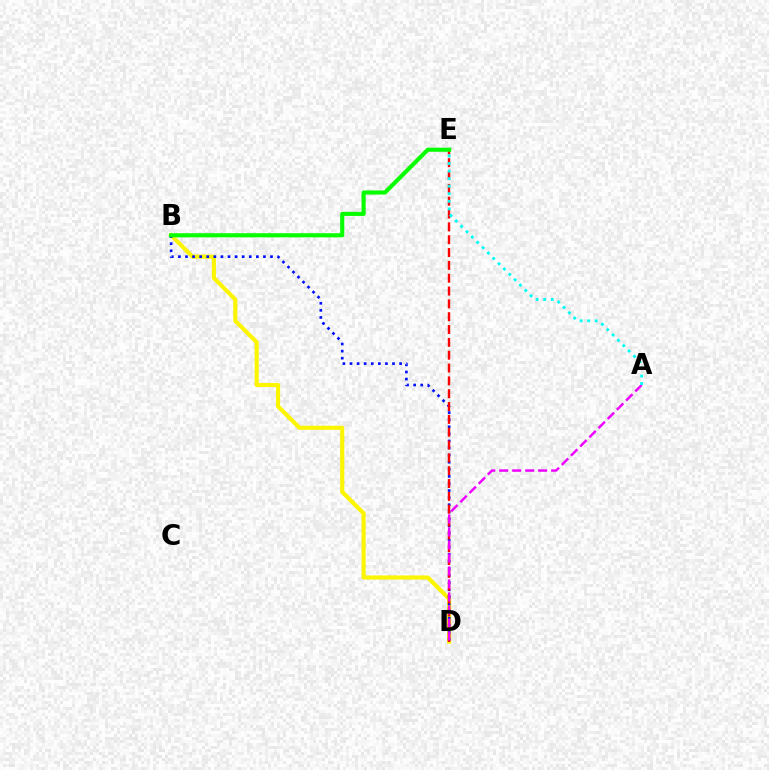{('B', 'D'): [{'color': '#fcf500', 'line_style': 'solid', 'thickness': 2.97}, {'color': '#0010ff', 'line_style': 'dotted', 'thickness': 1.93}], ('D', 'E'): [{'color': '#ff0000', 'line_style': 'dashed', 'thickness': 1.74}], ('A', 'D'): [{'color': '#ee00ff', 'line_style': 'dashed', 'thickness': 1.76}], ('A', 'E'): [{'color': '#00fff6', 'line_style': 'dotted', 'thickness': 2.05}], ('B', 'E'): [{'color': '#08ff00', 'line_style': 'solid', 'thickness': 2.97}]}